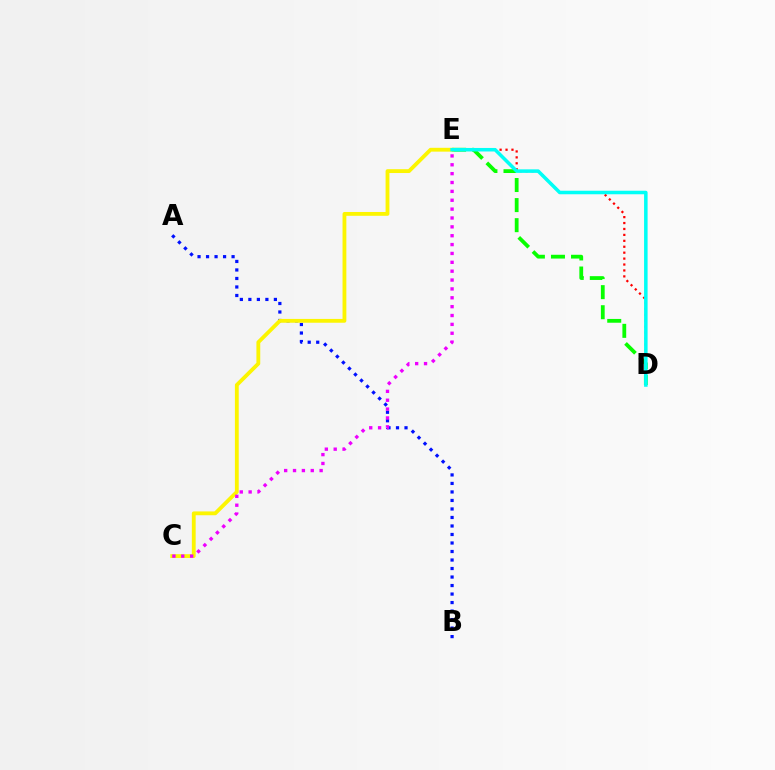{('D', 'E'): [{'color': '#ff0000', 'line_style': 'dotted', 'thickness': 1.61}, {'color': '#08ff00', 'line_style': 'dashed', 'thickness': 2.73}, {'color': '#00fff6', 'line_style': 'solid', 'thickness': 2.53}], ('A', 'B'): [{'color': '#0010ff', 'line_style': 'dotted', 'thickness': 2.31}], ('C', 'E'): [{'color': '#fcf500', 'line_style': 'solid', 'thickness': 2.75}, {'color': '#ee00ff', 'line_style': 'dotted', 'thickness': 2.41}]}